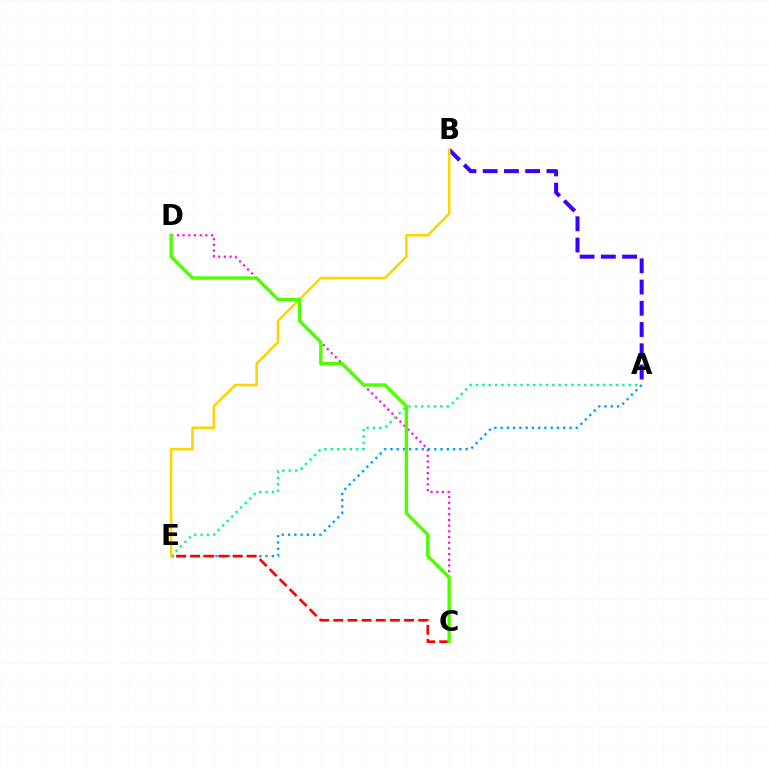{('C', 'D'): [{'color': '#ff00ed', 'line_style': 'dotted', 'thickness': 1.55}, {'color': '#4fff00', 'line_style': 'solid', 'thickness': 2.45}], ('A', 'E'): [{'color': '#009eff', 'line_style': 'dotted', 'thickness': 1.7}, {'color': '#00ff86', 'line_style': 'dotted', 'thickness': 1.73}], ('C', 'E'): [{'color': '#ff0000', 'line_style': 'dashed', 'thickness': 1.92}], ('A', 'B'): [{'color': '#3700ff', 'line_style': 'dashed', 'thickness': 2.89}], ('B', 'E'): [{'color': '#ffd500', 'line_style': 'solid', 'thickness': 1.86}]}